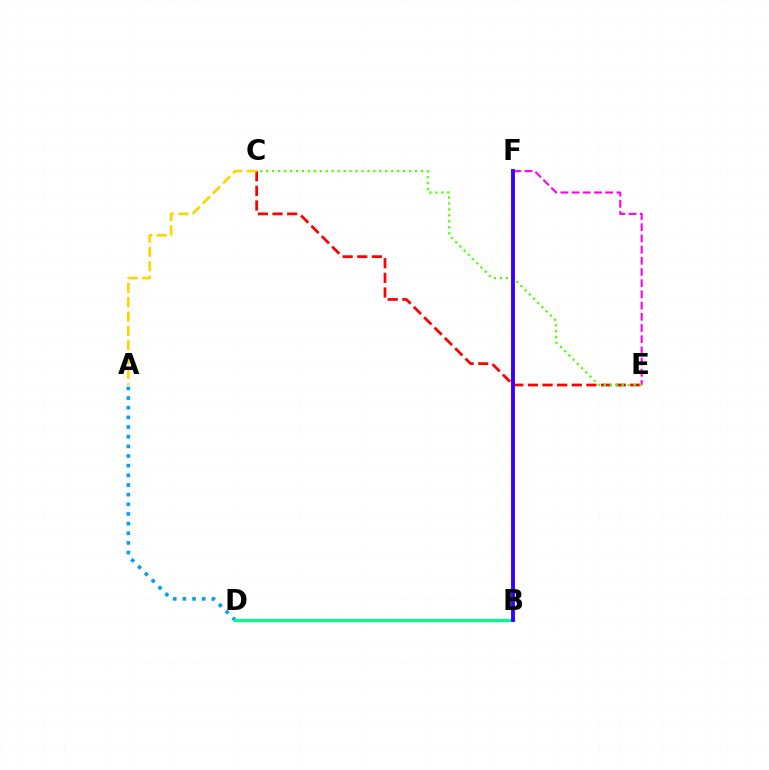{('E', 'F'): [{'color': '#ff00ed', 'line_style': 'dashed', 'thickness': 1.52}], ('A', 'D'): [{'color': '#009eff', 'line_style': 'dotted', 'thickness': 2.62}], ('C', 'E'): [{'color': '#ff0000', 'line_style': 'dashed', 'thickness': 1.99}, {'color': '#4fff00', 'line_style': 'dotted', 'thickness': 1.62}], ('B', 'D'): [{'color': '#00ff86', 'line_style': 'solid', 'thickness': 2.26}], ('A', 'C'): [{'color': '#ffd500', 'line_style': 'dashed', 'thickness': 1.95}], ('B', 'F'): [{'color': '#3700ff', 'line_style': 'solid', 'thickness': 2.81}]}